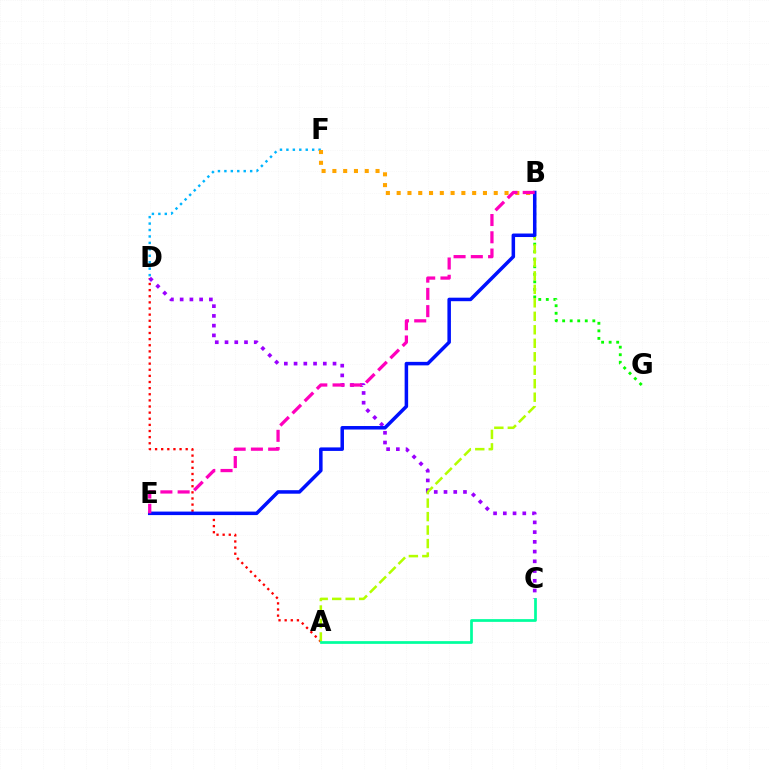{('A', 'D'): [{'color': '#ff0000', 'line_style': 'dotted', 'thickness': 1.66}], ('B', 'G'): [{'color': '#08ff00', 'line_style': 'dotted', 'thickness': 2.05}], ('C', 'D'): [{'color': '#9b00ff', 'line_style': 'dotted', 'thickness': 2.65}], ('D', 'F'): [{'color': '#00b5ff', 'line_style': 'dotted', 'thickness': 1.75}], ('B', 'F'): [{'color': '#ffa500', 'line_style': 'dotted', 'thickness': 2.93}], ('A', 'B'): [{'color': '#b3ff00', 'line_style': 'dashed', 'thickness': 1.83}], ('B', 'E'): [{'color': '#0010ff', 'line_style': 'solid', 'thickness': 2.53}, {'color': '#ff00bd', 'line_style': 'dashed', 'thickness': 2.34}], ('A', 'C'): [{'color': '#00ff9d', 'line_style': 'solid', 'thickness': 1.96}]}